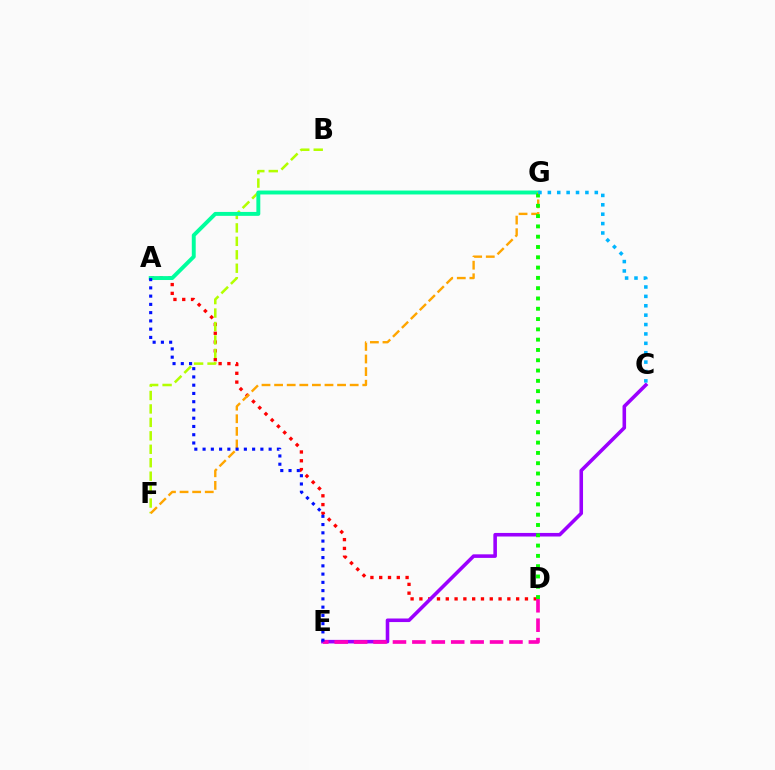{('A', 'D'): [{'color': '#ff0000', 'line_style': 'dotted', 'thickness': 2.39}], ('B', 'F'): [{'color': '#b3ff00', 'line_style': 'dashed', 'thickness': 1.83}], ('A', 'G'): [{'color': '#00ff9d', 'line_style': 'solid', 'thickness': 2.82}], ('C', 'E'): [{'color': '#9b00ff', 'line_style': 'solid', 'thickness': 2.57}], ('D', 'E'): [{'color': '#ff00bd', 'line_style': 'dashed', 'thickness': 2.64}], ('F', 'G'): [{'color': '#ffa500', 'line_style': 'dashed', 'thickness': 1.71}], ('D', 'G'): [{'color': '#08ff00', 'line_style': 'dotted', 'thickness': 2.8}], ('A', 'E'): [{'color': '#0010ff', 'line_style': 'dotted', 'thickness': 2.24}], ('C', 'G'): [{'color': '#00b5ff', 'line_style': 'dotted', 'thickness': 2.55}]}